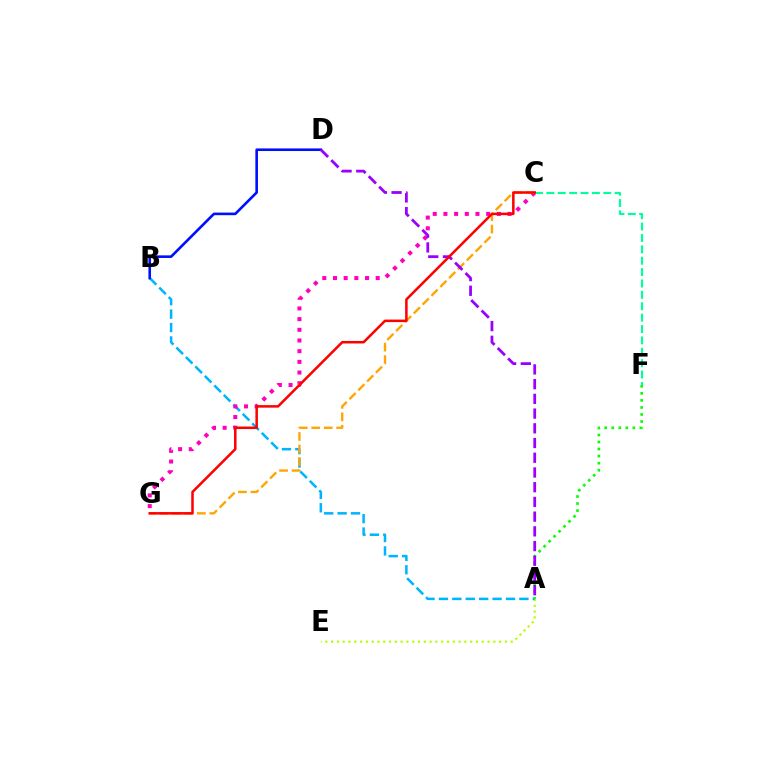{('A', 'E'): [{'color': '#b3ff00', 'line_style': 'dotted', 'thickness': 1.57}], ('A', 'B'): [{'color': '#00b5ff', 'line_style': 'dashed', 'thickness': 1.82}], ('C', 'G'): [{'color': '#ff00bd', 'line_style': 'dotted', 'thickness': 2.9}, {'color': '#ffa500', 'line_style': 'dashed', 'thickness': 1.7}, {'color': '#ff0000', 'line_style': 'solid', 'thickness': 1.81}], ('A', 'F'): [{'color': '#08ff00', 'line_style': 'dotted', 'thickness': 1.91}], ('C', 'F'): [{'color': '#00ff9d', 'line_style': 'dashed', 'thickness': 1.55}], ('B', 'D'): [{'color': '#0010ff', 'line_style': 'solid', 'thickness': 1.89}], ('A', 'D'): [{'color': '#9b00ff', 'line_style': 'dashed', 'thickness': 2.0}]}